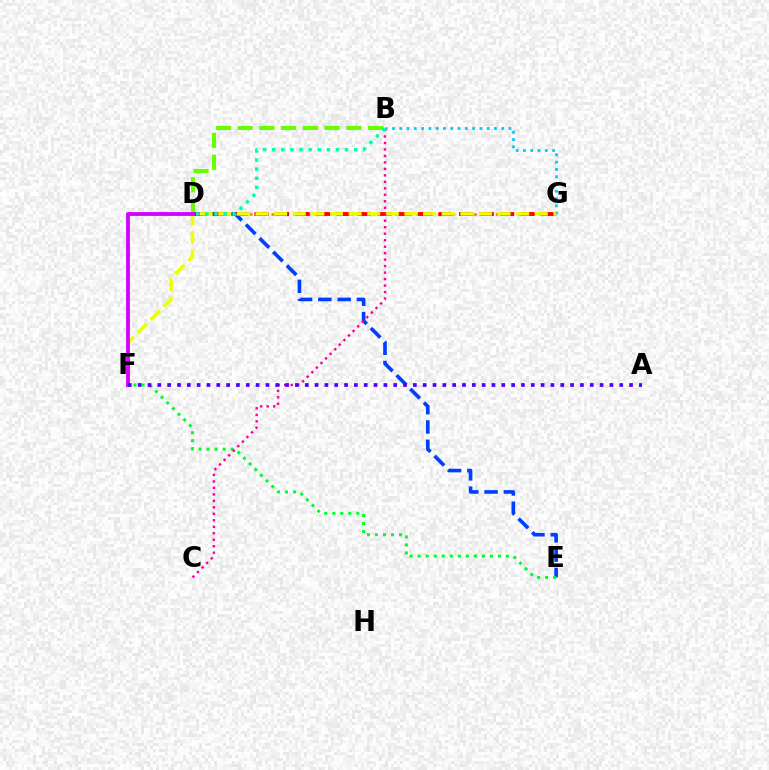{('D', 'E'): [{'color': '#003fff', 'line_style': 'dashed', 'thickness': 2.62}], ('D', 'G'): [{'color': '#ff8800', 'line_style': 'dotted', 'thickness': 1.97}, {'color': '#ff0000', 'line_style': 'dashed', 'thickness': 2.78}], ('B', 'G'): [{'color': '#00c7ff', 'line_style': 'dotted', 'thickness': 1.98}], ('B', 'D'): [{'color': '#66ff00', 'line_style': 'dashed', 'thickness': 2.96}, {'color': '#00ffaf', 'line_style': 'dotted', 'thickness': 2.48}], ('E', 'F'): [{'color': '#00ff27', 'line_style': 'dotted', 'thickness': 2.18}], ('F', 'G'): [{'color': '#eeff00', 'line_style': 'dashed', 'thickness': 2.53}], ('B', 'C'): [{'color': '#ff00a0', 'line_style': 'dotted', 'thickness': 1.76}], ('D', 'F'): [{'color': '#d600ff', 'line_style': 'solid', 'thickness': 2.77}], ('A', 'F'): [{'color': '#4f00ff', 'line_style': 'dotted', 'thickness': 2.67}]}